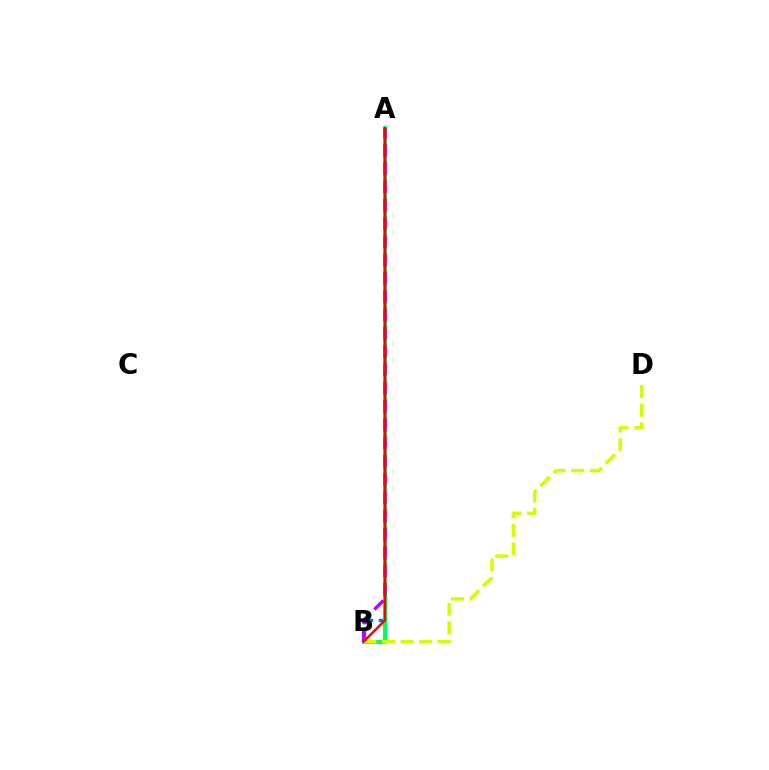{('A', 'B'): [{'color': '#0074ff', 'line_style': 'dashed', 'thickness': 2.46}, {'color': '#00ff5c', 'line_style': 'solid', 'thickness': 2.95}, {'color': '#b900ff', 'line_style': 'dashed', 'thickness': 2.48}, {'color': '#ff0000', 'line_style': 'solid', 'thickness': 1.75}], ('B', 'D'): [{'color': '#d1ff00', 'line_style': 'dashed', 'thickness': 2.53}]}